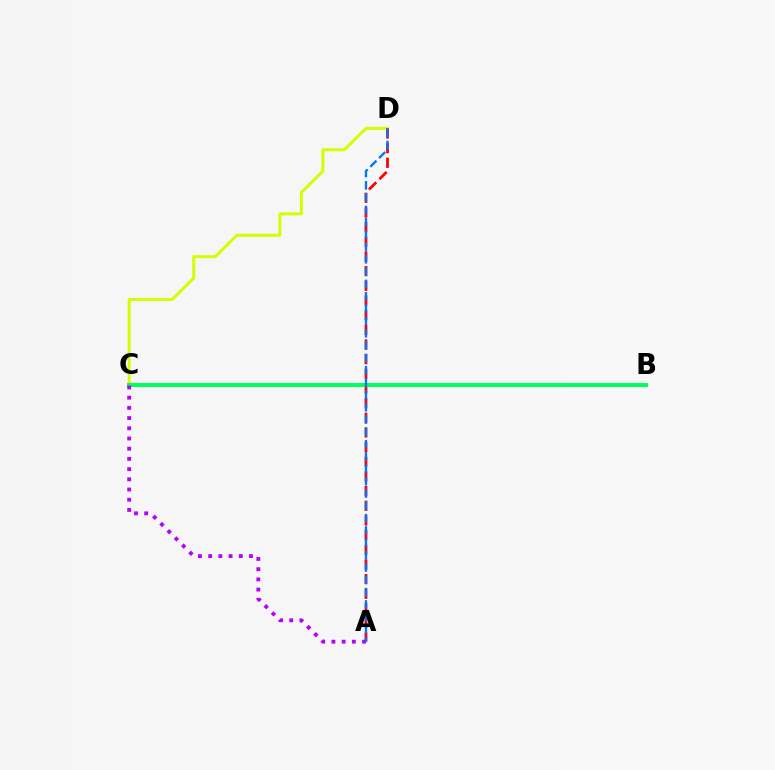{('C', 'D'): [{'color': '#d1ff00', 'line_style': 'solid', 'thickness': 2.14}], ('A', 'D'): [{'color': '#ff0000', 'line_style': 'dashed', 'thickness': 1.99}, {'color': '#0074ff', 'line_style': 'dashed', 'thickness': 1.67}], ('B', 'C'): [{'color': '#00ff5c', 'line_style': 'solid', 'thickness': 2.85}], ('A', 'C'): [{'color': '#b900ff', 'line_style': 'dotted', 'thickness': 2.77}]}